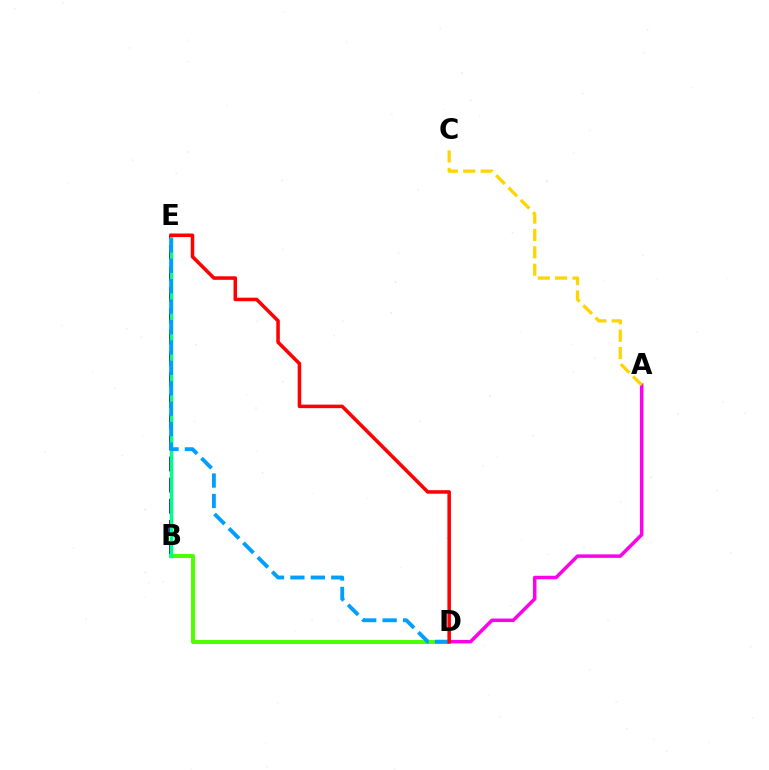{('B', 'E'): [{'color': '#3700ff', 'line_style': 'dashed', 'thickness': 2.87}, {'color': '#00ff86', 'line_style': 'solid', 'thickness': 2.51}], ('B', 'D'): [{'color': '#4fff00', 'line_style': 'solid', 'thickness': 2.89}], ('A', 'D'): [{'color': '#ff00ed', 'line_style': 'solid', 'thickness': 2.51}], ('A', 'C'): [{'color': '#ffd500', 'line_style': 'dashed', 'thickness': 2.36}], ('D', 'E'): [{'color': '#009eff', 'line_style': 'dashed', 'thickness': 2.77}, {'color': '#ff0000', 'line_style': 'solid', 'thickness': 2.54}]}